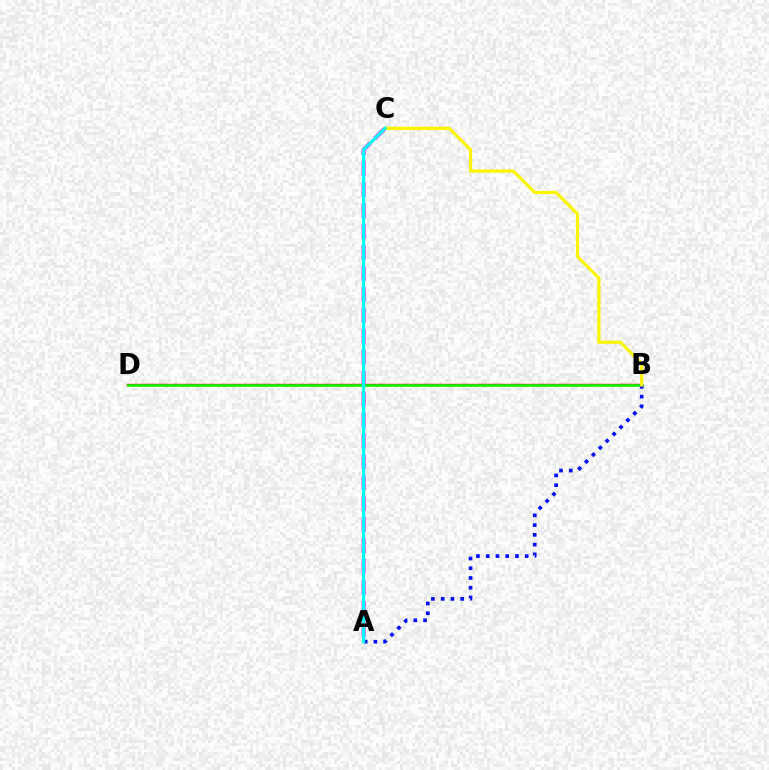{('A', 'C'): [{'color': '#ee00ff', 'line_style': 'dashed', 'thickness': 2.84}, {'color': '#00fff6', 'line_style': 'solid', 'thickness': 2.27}], ('B', 'D'): [{'color': '#ff0000', 'line_style': 'solid', 'thickness': 1.73}, {'color': '#08ff00', 'line_style': 'solid', 'thickness': 1.87}], ('A', 'B'): [{'color': '#0010ff', 'line_style': 'dotted', 'thickness': 2.65}], ('B', 'C'): [{'color': '#fcf500', 'line_style': 'solid', 'thickness': 2.3}]}